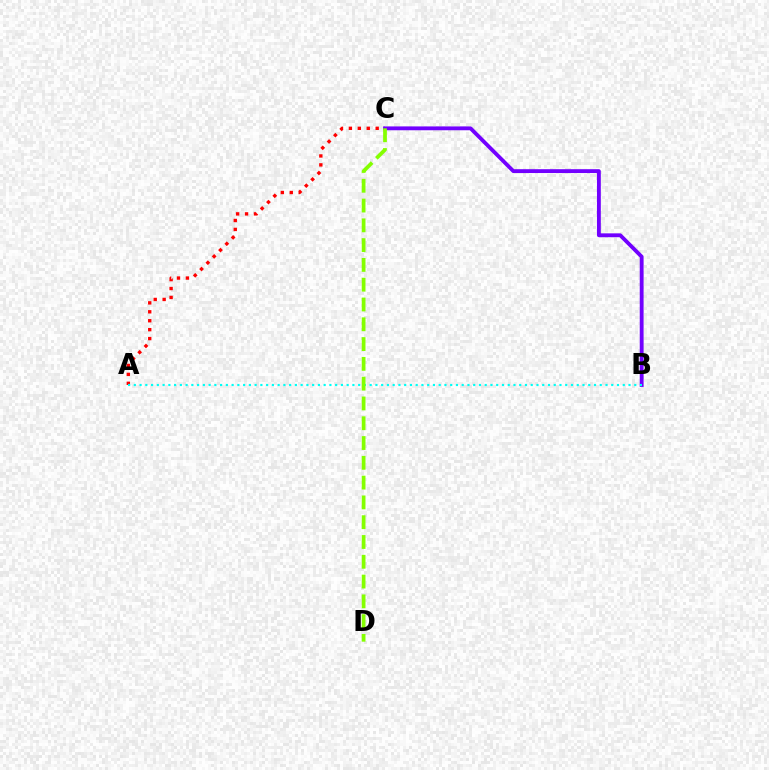{('A', 'C'): [{'color': '#ff0000', 'line_style': 'dotted', 'thickness': 2.43}], ('B', 'C'): [{'color': '#7200ff', 'line_style': 'solid', 'thickness': 2.77}], ('A', 'B'): [{'color': '#00fff6', 'line_style': 'dotted', 'thickness': 1.56}], ('C', 'D'): [{'color': '#84ff00', 'line_style': 'dashed', 'thickness': 2.69}]}